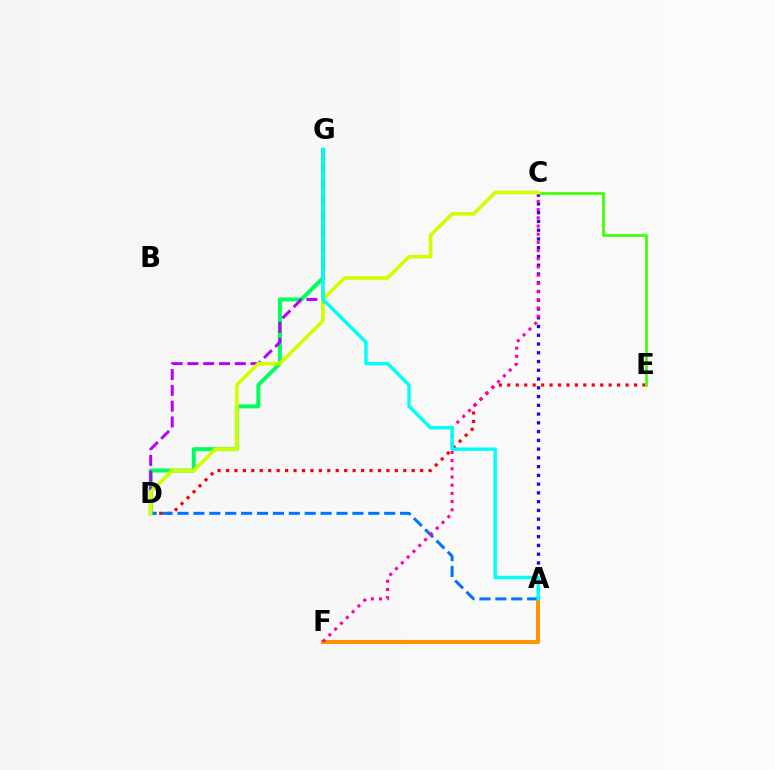{('A', 'F'): [{'color': '#ff9400', 'line_style': 'solid', 'thickness': 2.93}], ('D', 'E'): [{'color': '#ff0000', 'line_style': 'dotted', 'thickness': 2.29}], ('D', 'G'): [{'color': '#00ff5c', 'line_style': 'solid', 'thickness': 2.87}, {'color': '#b900ff', 'line_style': 'dashed', 'thickness': 2.15}], ('A', 'C'): [{'color': '#2500ff', 'line_style': 'dotted', 'thickness': 2.38}], ('A', 'D'): [{'color': '#0074ff', 'line_style': 'dashed', 'thickness': 2.16}], ('C', 'E'): [{'color': '#3dff00', 'line_style': 'solid', 'thickness': 1.93}], ('C', 'F'): [{'color': '#ff00ac', 'line_style': 'dotted', 'thickness': 2.23}], ('C', 'D'): [{'color': '#d1ff00', 'line_style': 'solid', 'thickness': 2.62}], ('A', 'G'): [{'color': '#00fff6', 'line_style': 'solid', 'thickness': 2.47}]}